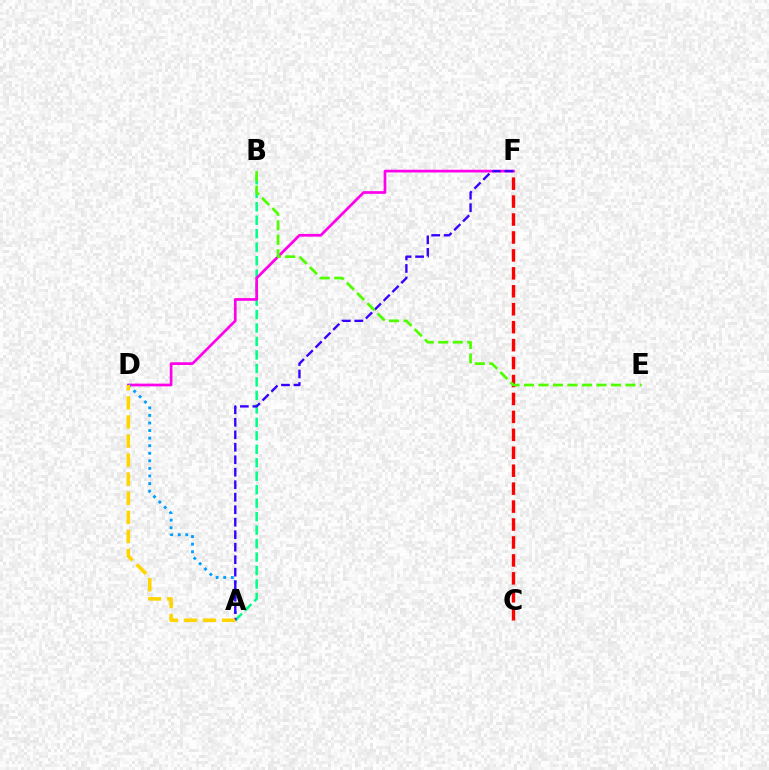{('A', 'B'): [{'color': '#00ff86', 'line_style': 'dashed', 'thickness': 1.83}], ('D', 'F'): [{'color': '#ff00ed', 'line_style': 'solid', 'thickness': 1.95}], ('C', 'F'): [{'color': '#ff0000', 'line_style': 'dashed', 'thickness': 2.44}], ('A', 'D'): [{'color': '#009eff', 'line_style': 'dotted', 'thickness': 2.06}, {'color': '#ffd500', 'line_style': 'dashed', 'thickness': 2.59}], ('A', 'F'): [{'color': '#3700ff', 'line_style': 'dashed', 'thickness': 1.7}], ('B', 'E'): [{'color': '#4fff00', 'line_style': 'dashed', 'thickness': 1.97}]}